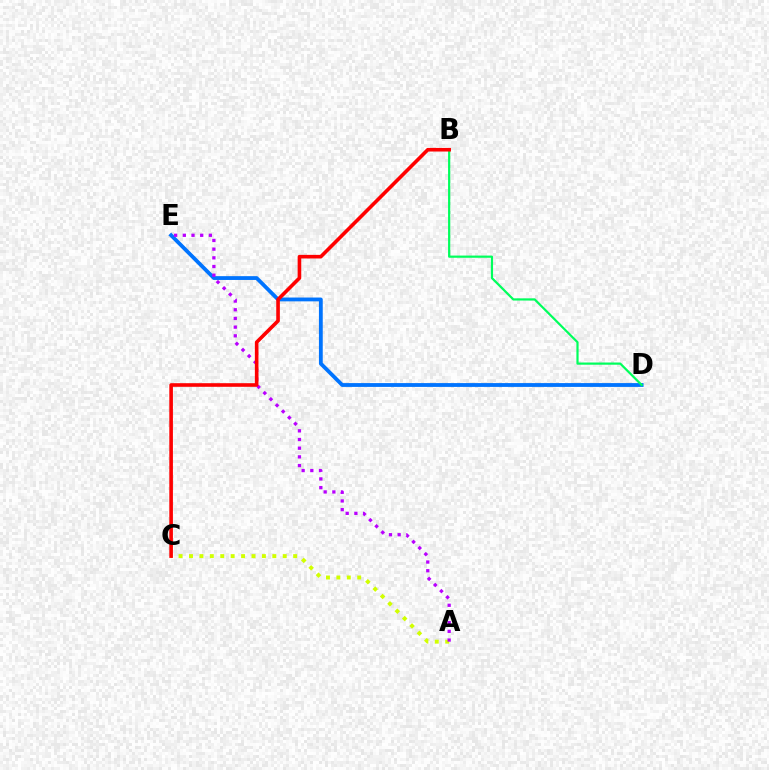{('A', 'C'): [{'color': '#d1ff00', 'line_style': 'dotted', 'thickness': 2.83}], ('D', 'E'): [{'color': '#0074ff', 'line_style': 'solid', 'thickness': 2.75}], ('A', 'E'): [{'color': '#b900ff', 'line_style': 'dotted', 'thickness': 2.36}], ('B', 'D'): [{'color': '#00ff5c', 'line_style': 'solid', 'thickness': 1.59}], ('B', 'C'): [{'color': '#ff0000', 'line_style': 'solid', 'thickness': 2.6}]}